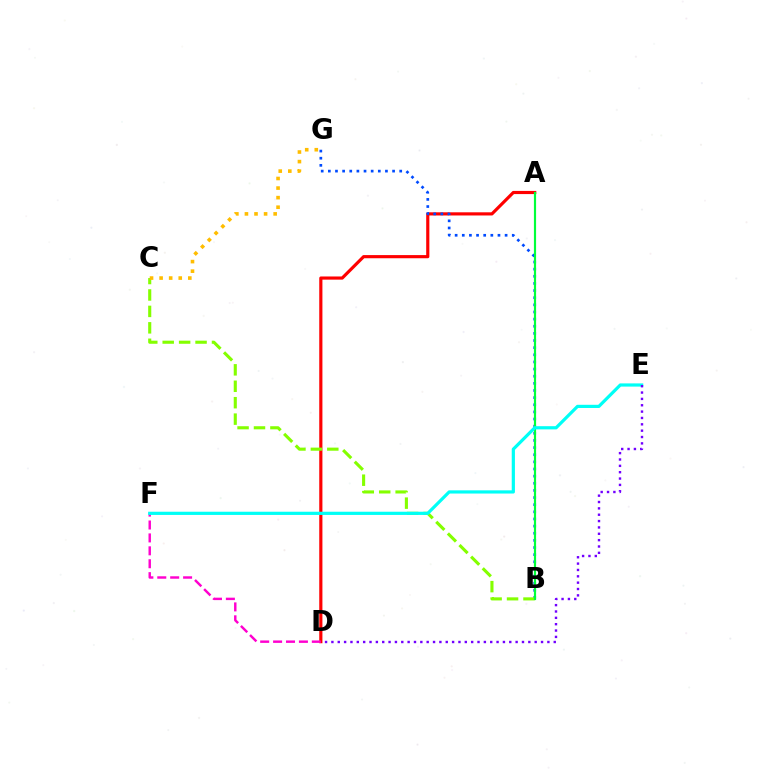{('A', 'D'): [{'color': '#ff0000', 'line_style': 'solid', 'thickness': 2.28}], ('B', 'G'): [{'color': '#004bff', 'line_style': 'dotted', 'thickness': 1.94}], ('B', 'C'): [{'color': '#84ff00', 'line_style': 'dashed', 'thickness': 2.23}], ('D', 'F'): [{'color': '#ff00cf', 'line_style': 'dashed', 'thickness': 1.75}], ('C', 'G'): [{'color': '#ffbd00', 'line_style': 'dotted', 'thickness': 2.6}], ('A', 'B'): [{'color': '#00ff39', 'line_style': 'solid', 'thickness': 1.57}], ('E', 'F'): [{'color': '#00fff6', 'line_style': 'solid', 'thickness': 2.3}], ('D', 'E'): [{'color': '#7200ff', 'line_style': 'dotted', 'thickness': 1.73}]}